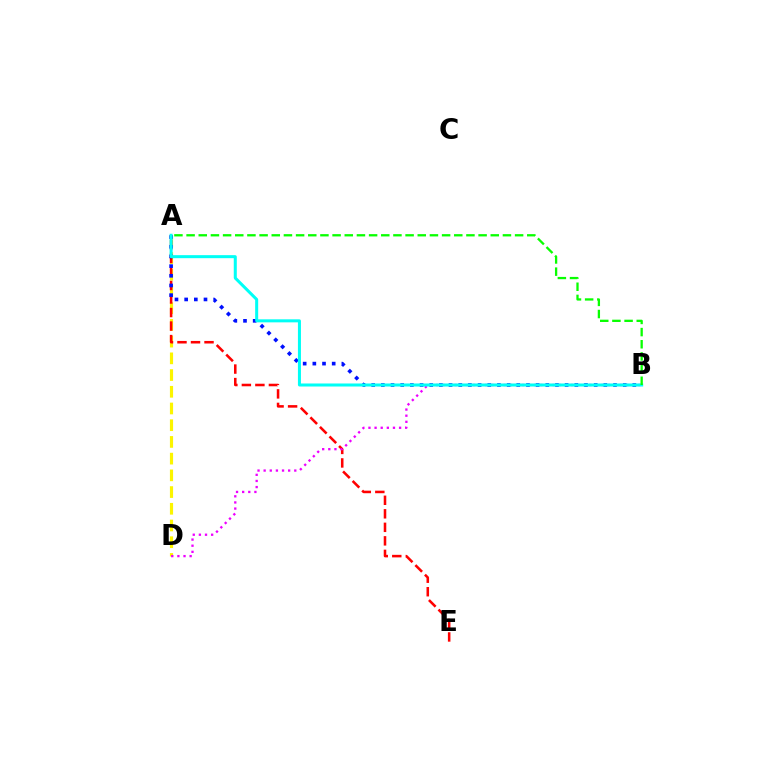{('A', 'D'): [{'color': '#fcf500', 'line_style': 'dashed', 'thickness': 2.27}], ('A', 'E'): [{'color': '#ff0000', 'line_style': 'dashed', 'thickness': 1.84}], ('B', 'D'): [{'color': '#ee00ff', 'line_style': 'dotted', 'thickness': 1.66}], ('A', 'B'): [{'color': '#0010ff', 'line_style': 'dotted', 'thickness': 2.63}, {'color': '#00fff6', 'line_style': 'solid', 'thickness': 2.18}, {'color': '#08ff00', 'line_style': 'dashed', 'thickness': 1.65}]}